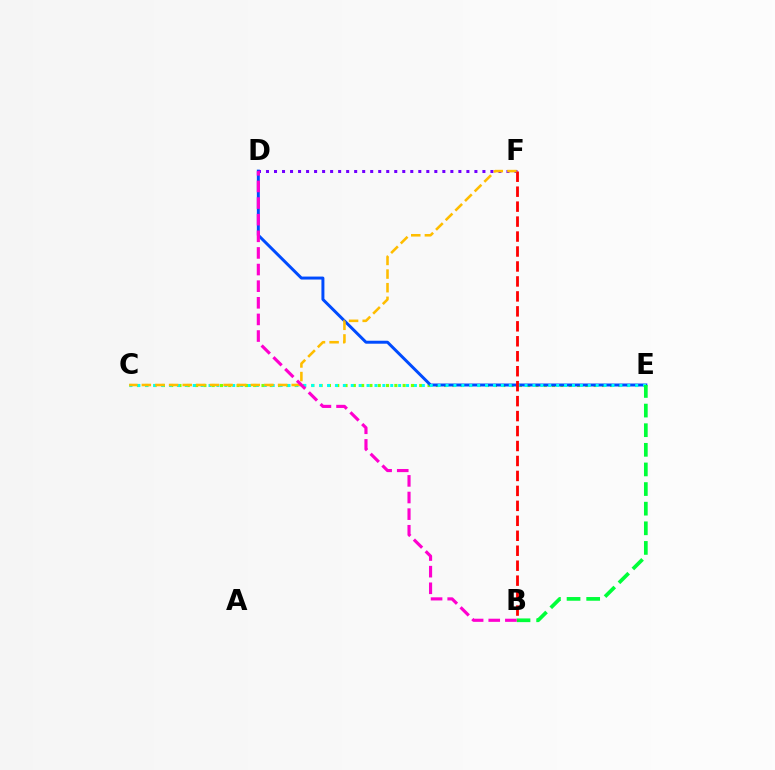{('C', 'E'): [{'color': '#84ff00', 'line_style': 'dotted', 'thickness': 2.26}, {'color': '#00fff6', 'line_style': 'dotted', 'thickness': 2.15}], ('D', 'E'): [{'color': '#004bff', 'line_style': 'solid', 'thickness': 2.14}], ('B', 'E'): [{'color': '#00ff39', 'line_style': 'dashed', 'thickness': 2.67}], ('D', 'F'): [{'color': '#7200ff', 'line_style': 'dotted', 'thickness': 2.18}], ('B', 'F'): [{'color': '#ff0000', 'line_style': 'dashed', 'thickness': 2.03}], ('C', 'F'): [{'color': '#ffbd00', 'line_style': 'dashed', 'thickness': 1.85}], ('B', 'D'): [{'color': '#ff00cf', 'line_style': 'dashed', 'thickness': 2.26}]}